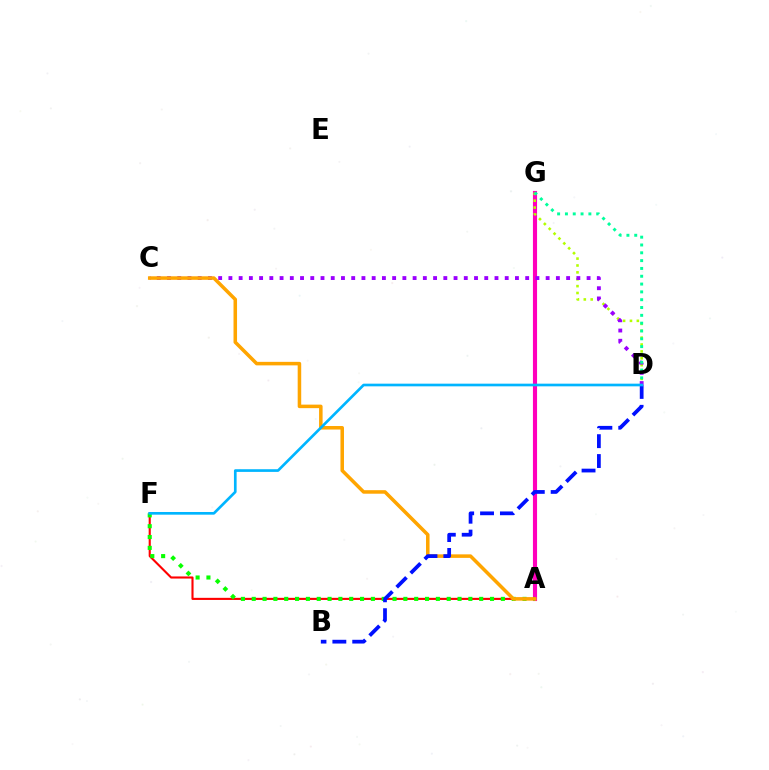{('A', 'G'): [{'color': '#ff00bd', 'line_style': 'solid', 'thickness': 2.97}], ('D', 'G'): [{'color': '#b3ff00', 'line_style': 'dotted', 'thickness': 1.87}, {'color': '#00ff9d', 'line_style': 'dotted', 'thickness': 2.12}], ('A', 'F'): [{'color': '#ff0000', 'line_style': 'solid', 'thickness': 1.52}, {'color': '#08ff00', 'line_style': 'dotted', 'thickness': 2.94}], ('C', 'D'): [{'color': '#9b00ff', 'line_style': 'dotted', 'thickness': 2.78}], ('A', 'C'): [{'color': '#ffa500', 'line_style': 'solid', 'thickness': 2.54}], ('B', 'D'): [{'color': '#0010ff', 'line_style': 'dashed', 'thickness': 2.7}], ('D', 'F'): [{'color': '#00b5ff', 'line_style': 'solid', 'thickness': 1.93}]}